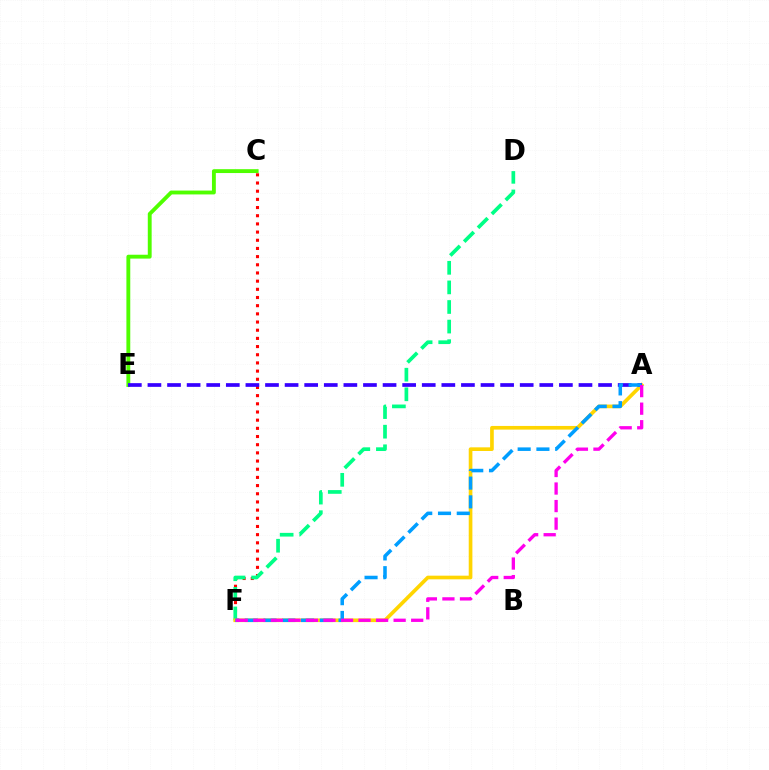{('C', 'E'): [{'color': '#4fff00', 'line_style': 'solid', 'thickness': 2.78}], ('C', 'F'): [{'color': '#ff0000', 'line_style': 'dotted', 'thickness': 2.22}], ('D', 'F'): [{'color': '#00ff86', 'line_style': 'dashed', 'thickness': 2.66}], ('A', 'F'): [{'color': '#ffd500', 'line_style': 'solid', 'thickness': 2.64}, {'color': '#009eff', 'line_style': 'dashed', 'thickness': 2.55}, {'color': '#ff00ed', 'line_style': 'dashed', 'thickness': 2.38}], ('A', 'E'): [{'color': '#3700ff', 'line_style': 'dashed', 'thickness': 2.66}]}